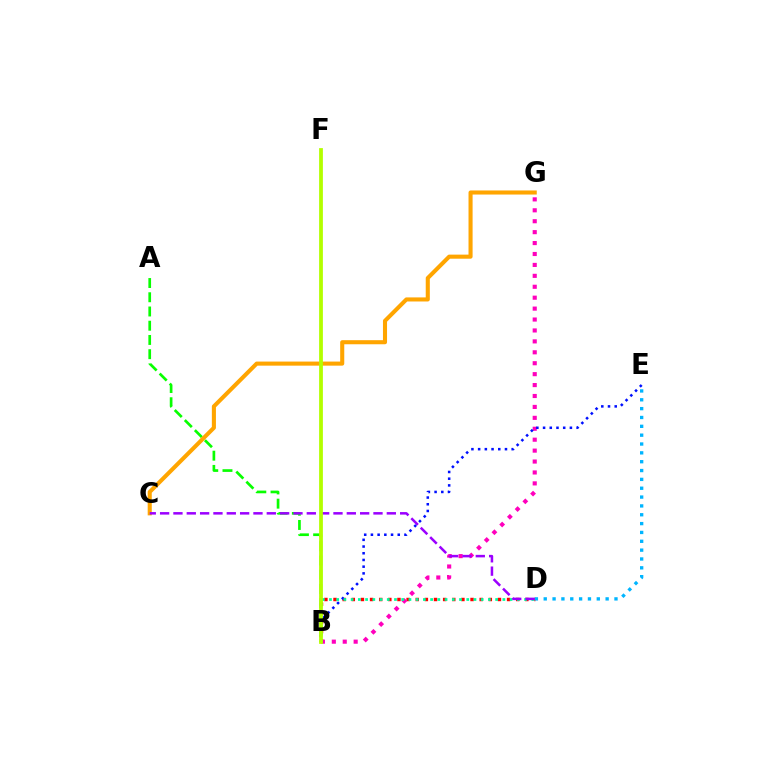{('B', 'D'): [{'color': '#ff0000', 'line_style': 'dotted', 'thickness': 2.48}, {'color': '#00ff9d', 'line_style': 'dotted', 'thickness': 1.96}], ('B', 'G'): [{'color': '#ff00bd', 'line_style': 'dotted', 'thickness': 2.97}], ('A', 'B'): [{'color': '#08ff00', 'line_style': 'dashed', 'thickness': 1.93}], ('B', 'E'): [{'color': '#0010ff', 'line_style': 'dotted', 'thickness': 1.82}], ('D', 'E'): [{'color': '#00b5ff', 'line_style': 'dotted', 'thickness': 2.4}], ('C', 'G'): [{'color': '#ffa500', 'line_style': 'solid', 'thickness': 2.94}], ('C', 'D'): [{'color': '#9b00ff', 'line_style': 'dashed', 'thickness': 1.81}], ('B', 'F'): [{'color': '#b3ff00', 'line_style': 'solid', 'thickness': 2.72}]}